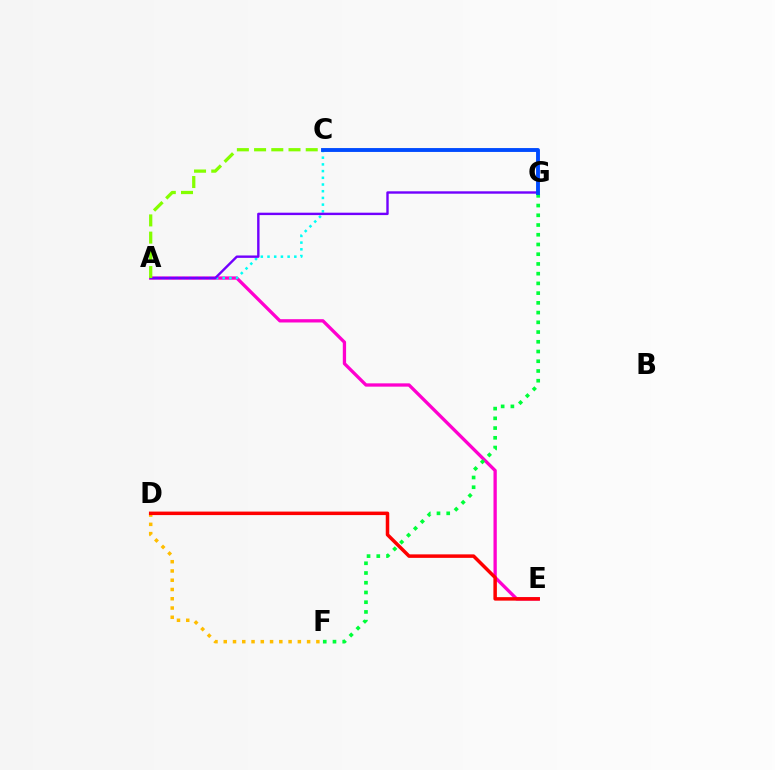{('D', 'F'): [{'color': '#ffbd00', 'line_style': 'dotted', 'thickness': 2.52}], ('A', 'E'): [{'color': '#ff00cf', 'line_style': 'solid', 'thickness': 2.38}], ('A', 'C'): [{'color': '#00fff6', 'line_style': 'dotted', 'thickness': 1.82}, {'color': '#84ff00', 'line_style': 'dashed', 'thickness': 2.34}], ('A', 'G'): [{'color': '#7200ff', 'line_style': 'solid', 'thickness': 1.73}], ('F', 'G'): [{'color': '#00ff39', 'line_style': 'dotted', 'thickness': 2.64}], ('D', 'E'): [{'color': '#ff0000', 'line_style': 'solid', 'thickness': 2.52}], ('C', 'G'): [{'color': '#004bff', 'line_style': 'solid', 'thickness': 2.79}]}